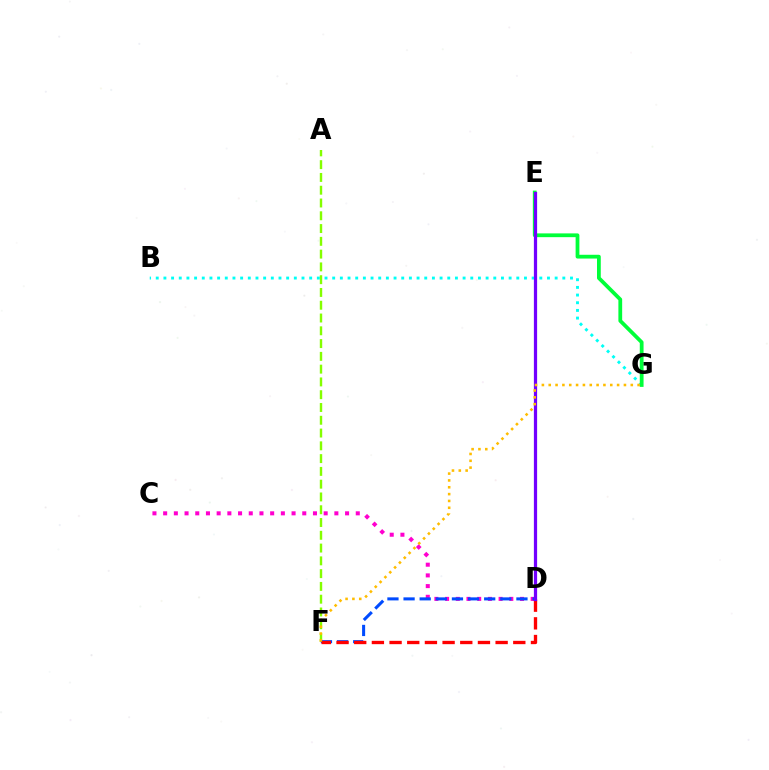{('B', 'G'): [{'color': '#00fff6', 'line_style': 'dotted', 'thickness': 2.08}], ('A', 'F'): [{'color': '#84ff00', 'line_style': 'dashed', 'thickness': 1.74}], ('E', 'G'): [{'color': '#00ff39', 'line_style': 'solid', 'thickness': 2.72}], ('C', 'D'): [{'color': '#ff00cf', 'line_style': 'dotted', 'thickness': 2.91}], ('D', 'F'): [{'color': '#004bff', 'line_style': 'dashed', 'thickness': 2.19}, {'color': '#ff0000', 'line_style': 'dashed', 'thickness': 2.4}], ('D', 'E'): [{'color': '#7200ff', 'line_style': 'solid', 'thickness': 2.33}], ('F', 'G'): [{'color': '#ffbd00', 'line_style': 'dotted', 'thickness': 1.86}]}